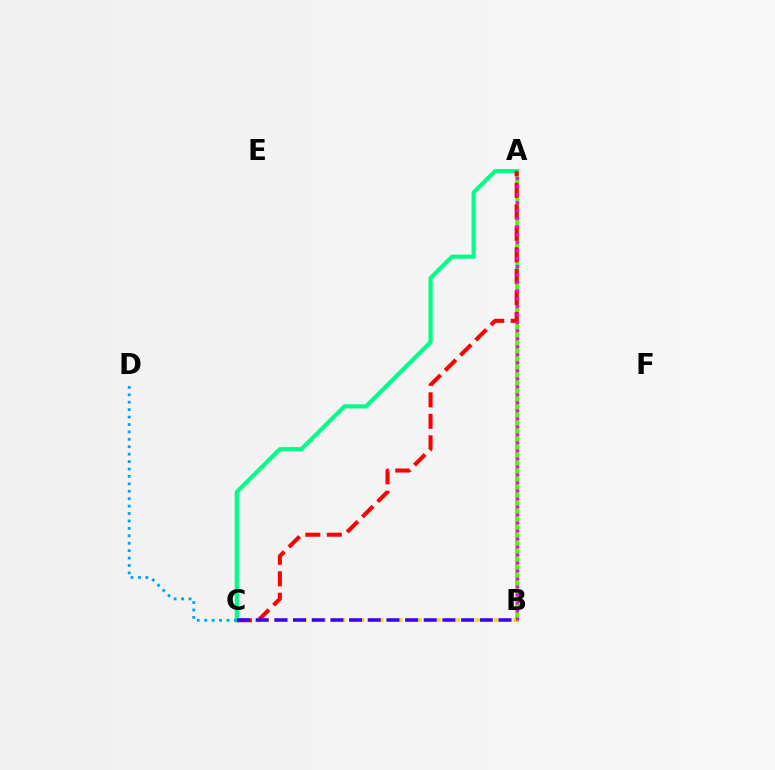{('A', 'B'): [{'color': '#4fff00', 'line_style': 'solid', 'thickness': 2.81}, {'color': '#ff00ed', 'line_style': 'dotted', 'thickness': 2.18}], ('A', 'C'): [{'color': '#00ff86', 'line_style': 'solid', 'thickness': 2.99}, {'color': '#ff0000', 'line_style': 'dashed', 'thickness': 2.92}], ('C', 'D'): [{'color': '#009eff', 'line_style': 'dotted', 'thickness': 2.02}], ('B', 'C'): [{'color': '#ffd500', 'line_style': 'dotted', 'thickness': 2.59}, {'color': '#3700ff', 'line_style': 'dashed', 'thickness': 2.54}]}